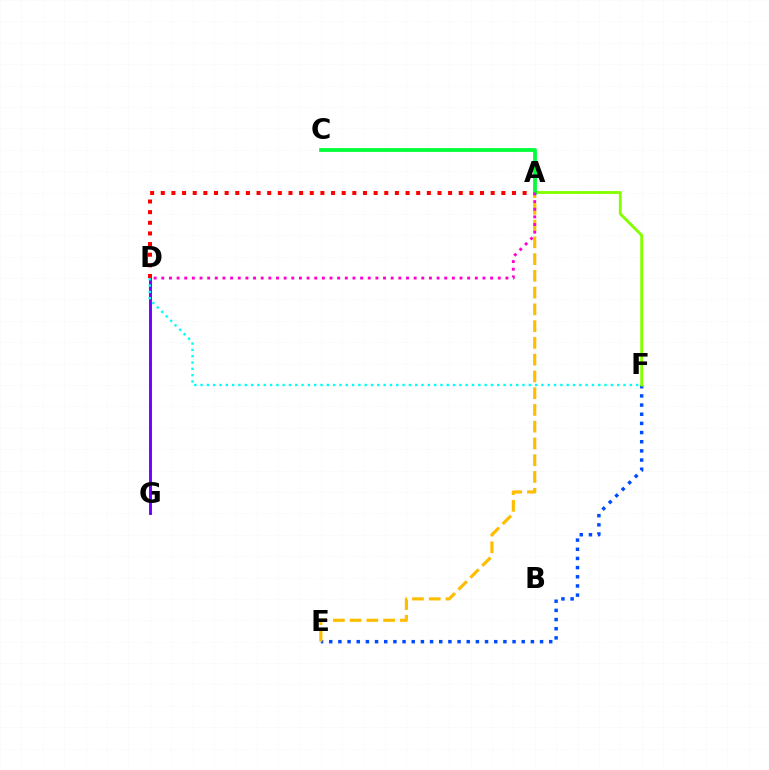{('E', 'F'): [{'color': '#004bff', 'line_style': 'dotted', 'thickness': 2.49}], ('A', 'F'): [{'color': '#84ff00', 'line_style': 'solid', 'thickness': 2.06}], ('A', 'E'): [{'color': '#ffbd00', 'line_style': 'dashed', 'thickness': 2.28}], ('D', 'G'): [{'color': '#7200ff', 'line_style': 'solid', 'thickness': 2.11}], ('D', 'F'): [{'color': '#00fff6', 'line_style': 'dotted', 'thickness': 1.71}], ('A', 'D'): [{'color': '#ff0000', 'line_style': 'dotted', 'thickness': 2.89}, {'color': '#ff00cf', 'line_style': 'dotted', 'thickness': 2.08}], ('A', 'C'): [{'color': '#00ff39', 'line_style': 'solid', 'thickness': 2.72}]}